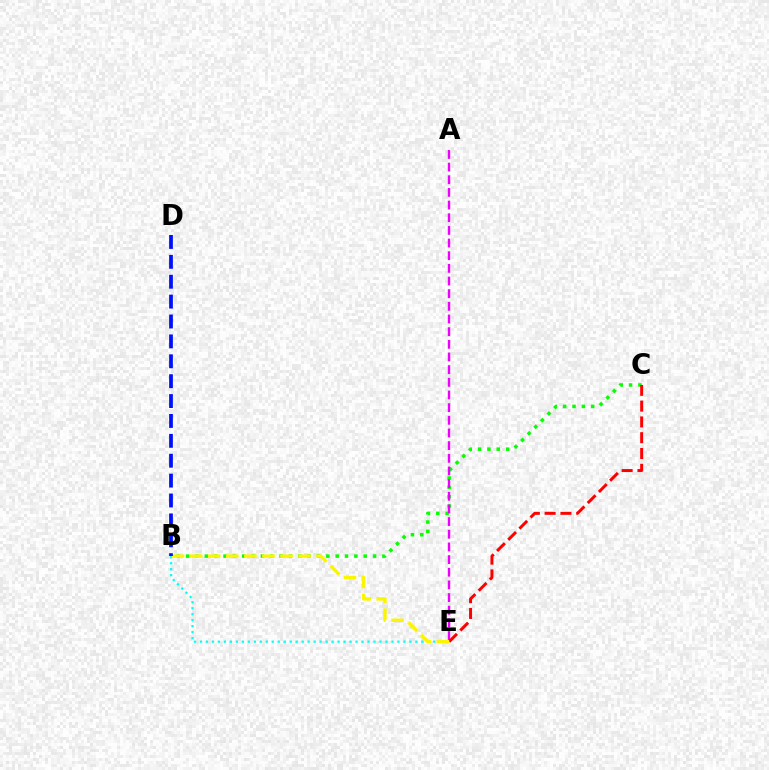{('B', 'C'): [{'color': '#08ff00', 'line_style': 'dotted', 'thickness': 2.54}], ('A', 'E'): [{'color': '#ee00ff', 'line_style': 'dashed', 'thickness': 1.72}], ('C', 'E'): [{'color': '#ff0000', 'line_style': 'dashed', 'thickness': 2.14}], ('B', 'E'): [{'color': '#00fff6', 'line_style': 'dotted', 'thickness': 1.63}, {'color': '#fcf500', 'line_style': 'dashed', 'thickness': 2.46}], ('B', 'D'): [{'color': '#0010ff', 'line_style': 'dashed', 'thickness': 2.7}]}